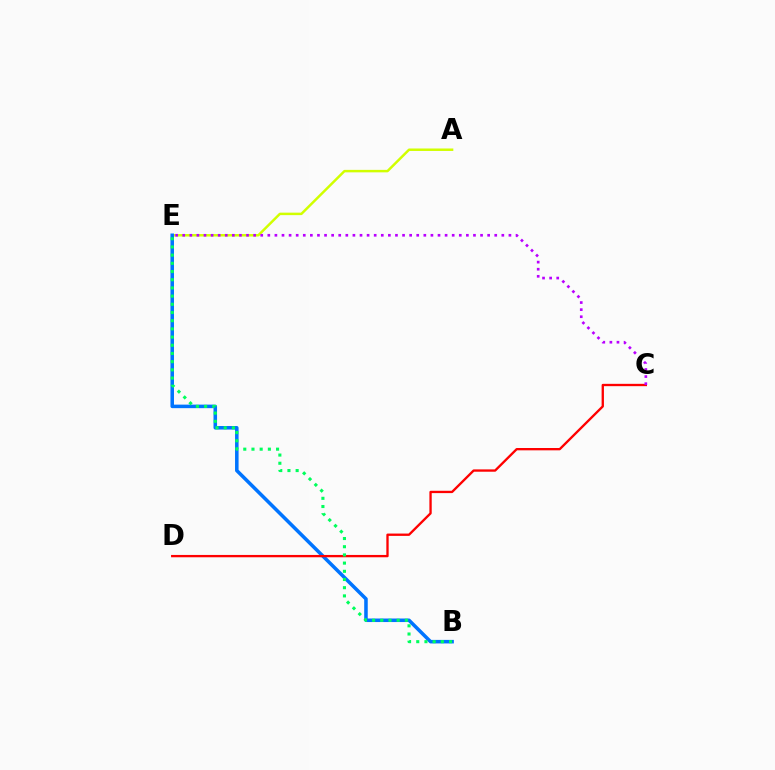{('A', 'E'): [{'color': '#d1ff00', 'line_style': 'solid', 'thickness': 1.78}], ('B', 'E'): [{'color': '#0074ff', 'line_style': 'solid', 'thickness': 2.55}, {'color': '#00ff5c', 'line_style': 'dotted', 'thickness': 2.23}], ('C', 'D'): [{'color': '#ff0000', 'line_style': 'solid', 'thickness': 1.68}], ('C', 'E'): [{'color': '#b900ff', 'line_style': 'dotted', 'thickness': 1.93}]}